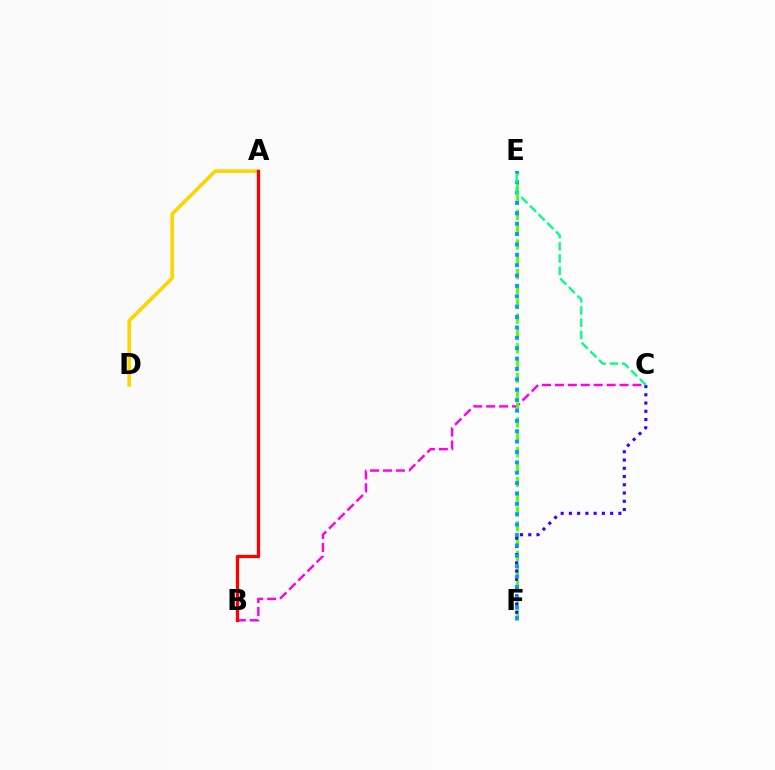{('B', 'C'): [{'color': '#ff00ed', 'line_style': 'dashed', 'thickness': 1.76}], ('E', 'F'): [{'color': '#4fff00', 'line_style': 'dashed', 'thickness': 2.02}, {'color': '#009eff', 'line_style': 'dotted', 'thickness': 2.82}], ('A', 'D'): [{'color': '#ffd500', 'line_style': 'solid', 'thickness': 2.59}], ('C', 'F'): [{'color': '#3700ff', 'line_style': 'dotted', 'thickness': 2.24}], ('A', 'B'): [{'color': '#ff0000', 'line_style': 'solid', 'thickness': 2.35}], ('C', 'E'): [{'color': '#00ff86', 'line_style': 'dashed', 'thickness': 1.66}]}